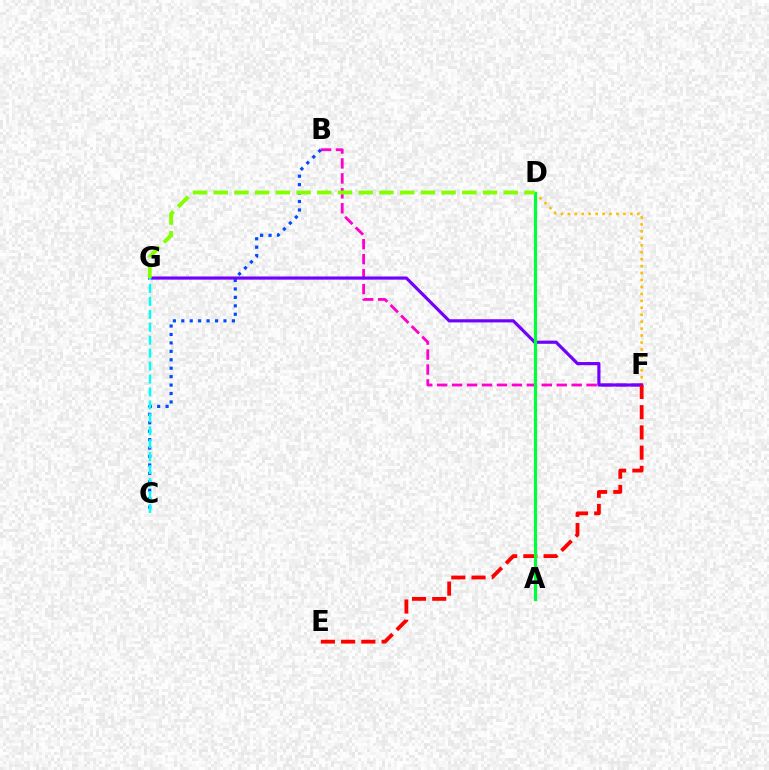{('D', 'F'): [{'color': '#ffbd00', 'line_style': 'dotted', 'thickness': 1.89}], ('B', 'F'): [{'color': '#ff00cf', 'line_style': 'dashed', 'thickness': 2.03}], ('B', 'C'): [{'color': '#004bff', 'line_style': 'dotted', 'thickness': 2.29}], ('F', 'G'): [{'color': '#7200ff', 'line_style': 'solid', 'thickness': 2.29}], ('E', 'F'): [{'color': '#ff0000', 'line_style': 'dashed', 'thickness': 2.75}], ('C', 'G'): [{'color': '#00fff6', 'line_style': 'dashed', 'thickness': 1.76}], ('A', 'D'): [{'color': '#00ff39', 'line_style': 'solid', 'thickness': 2.28}], ('D', 'G'): [{'color': '#84ff00', 'line_style': 'dashed', 'thickness': 2.81}]}